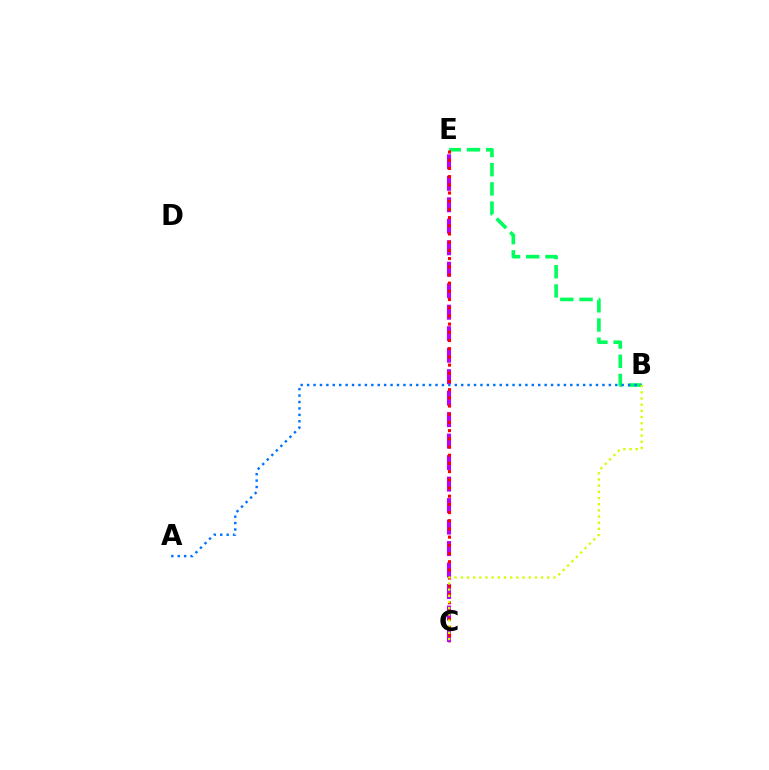{('B', 'E'): [{'color': '#00ff5c', 'line_style': 'dashed', 'thickness': 2.61}], ('A', 'B'): [{'color': '#0074ff', 'line_style': 'dotted', 'thickness': 1.74}], ('C', 'E'): [{'color': '#b900ff', 'line_style': 'dashed', 'thickness': 2.92}, {'color': '#ff0000', 'line_style': 'dotted', 'thickness': 2.23}], ('B', 'C'): [{'color': '#d1ff00', 'line_style': 'dotted', 'thickness': 1.68}]}